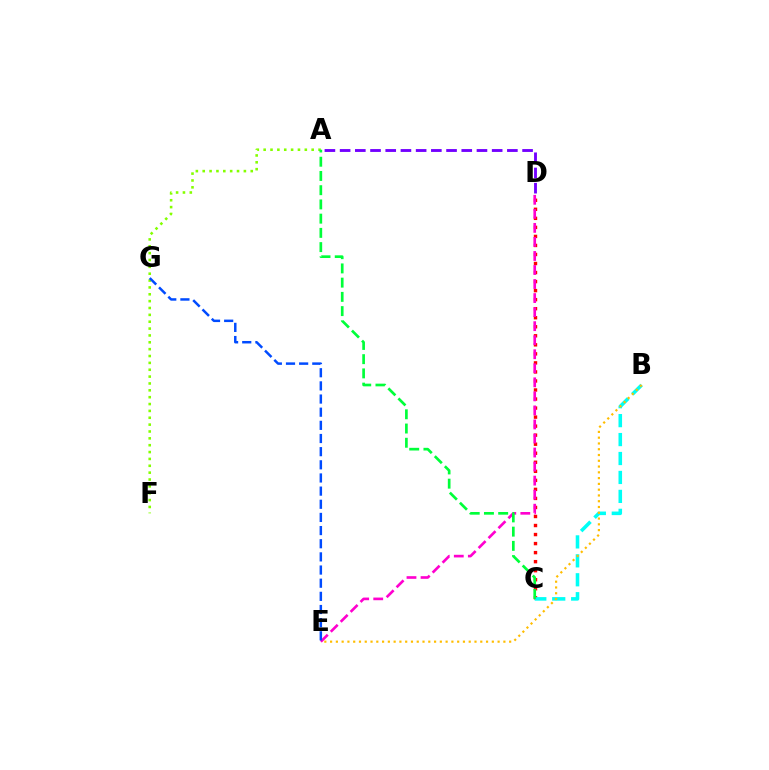{('A', 'F'): [{'color': '#84ff00', 'line_style': 'dotted', 'thickness': 1.86}], ('C', 'D'): [{'color': '#ff0000', 'line_style': 'dotted', 'thickness': 2.45}], ('D', 'E'): [{'color': '#ff00cf', 'line_style': 'dashed', 'thickness': 1.91}], ('B', 'C'): [{'color': '#00fff6', 'line_style': 'dashed', 'thickness': 2.57}], ('A', 'C'): [{'color': '#00ff39', 'line_style': 'dashed', 'thickness': 1.93}], ('A', 'D'): [{'color': '#7200ff', 'line_style': 'dashed', 'thickness': 2.07}], ('E', 'G'): [{'color': '#004bff', 'line_style': 'dashed', 'thickness': 1.79}], ('B', 'E'): [{'color': '#ffbd00', 'line_style': 'dotted', 'thickness': 1.57}]}